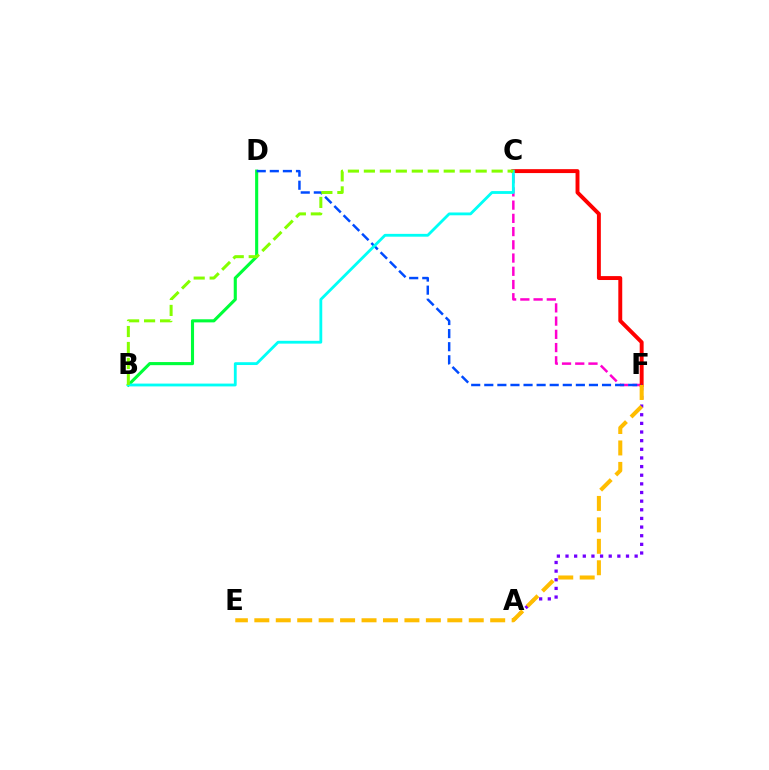{('C', 'F'): [{'color': '#ff00cf', 'line_style': 'dashed', 'thickness': 1.8}, {'color': '#ff0000', 'line_style': 'solid', 'thickness': 2.82}], ('B', 'D'): [{'color': '#00ff39', 'line_style': 'solid', 'thickness': 2.23}], ('A', 'F'): [{'color': '#7200ff', 'line_style': 'dotted', 'thickness': 2.35}], ('D', 'F'): [{'color': '#004bff', 'line_style': 'dashed', 'thickness': 1.78}], ('E', 'F'): [{'color': '#ffbd00', 'line_style': 'dashed', 'thickness': 2.91}], ('B', 'C'): [{'color': '#00fff6', 'line_style': 'solid', 'thickness': 2.03}, {'color': '#84ff00', 'line_style': 'dashed', 'thickness': 2.17}]}